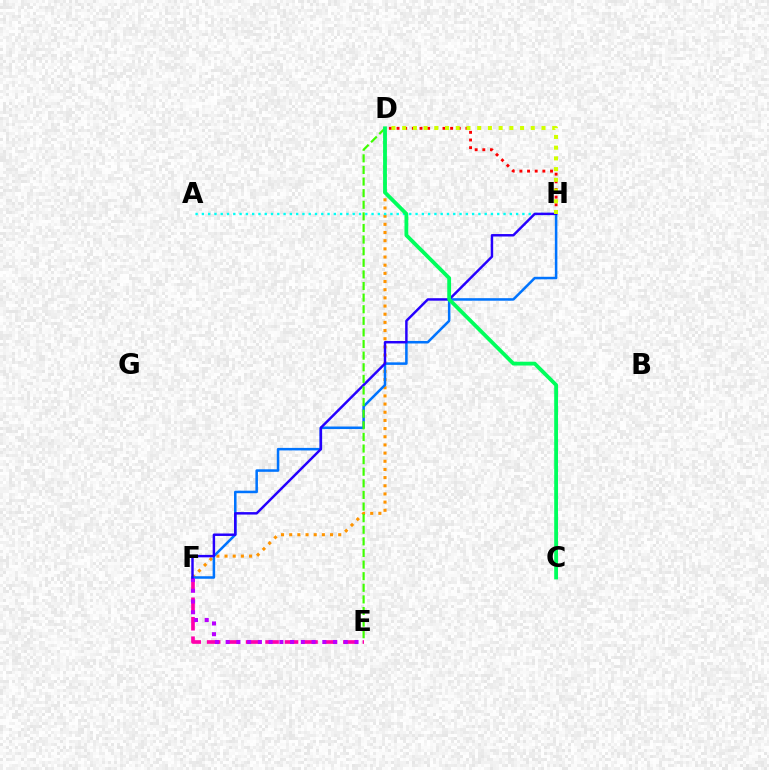{('D', 'F'): [{'color': '#ff9400', 'line_style': 'dotted', 'thickness': 2.22}], ('E', 'F'): [{'color': '#ff00ac', 'line_style': 'dashed', 'thickness': 2.64}, {'color': '#b900ff', 'line_style': 'dotted', 'thickness': 2.92}], ('F', 'H'): [{'color': '#0074ff', 'line_style': 'solid', 'thickness': 1.82}, {'color': '#2500ff', 'line_style': 'solid', 'thickness': 1.77}], ('A', 'H'): [{'color': '#00fff6', 'line_style': 'dotted', 'thickness': 1.71}], ('D', 'H'): [{'color': '#ff0000', 'line_style': 'dotted', 'thickness': 2.08}, {'color': '#d1ff00', 'line_style': 'dotted', 'thickness': 2.91}], ('D', 'E'): [{'color': '#3dff00', 'line_style': 'dashed', 'thickness': 1.58}], ('C', 'D'): [{'color': '#00ff5c', 'line_style': 'solid', 'thickness': 2.75}]}